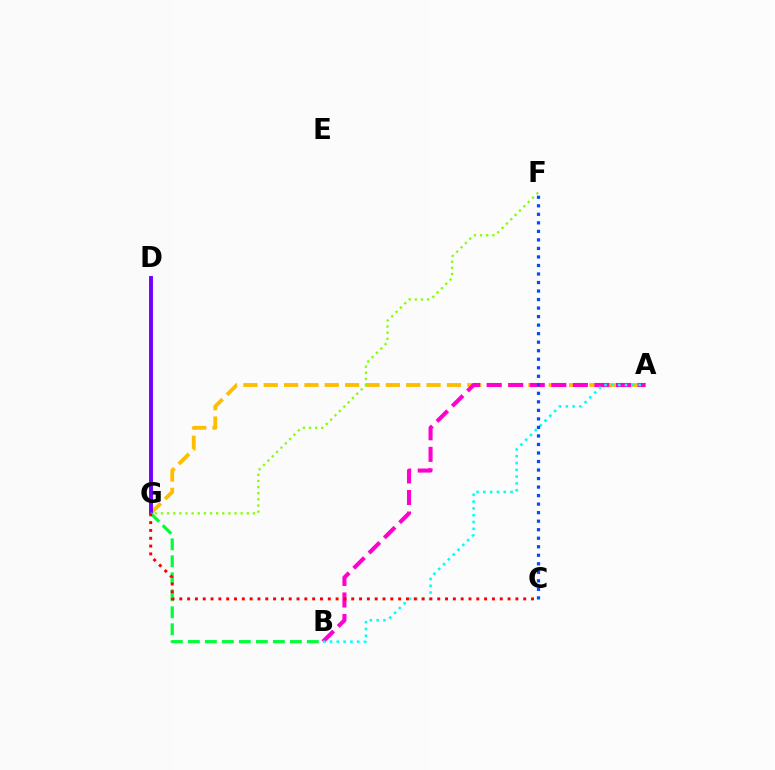{('A', 'G'): [{'color': '#ffbd00', 'line_style': 'dashed', 'thickness': 2.77}], ('A', 'B'): [{'color': '#ff00cf', 'line_style': 'dashed', 'thickness': 2.93}, {'color': '#00fff6', 'line_style': 'dotted', 'thickness': 1.85}], ('D', 'G'): [{'color': '#7200ff', 'line_style': 'solid', 'thickness': 2.81}], ('B', 'G'): [{'color': '#00ff39', 'line_style': 'dashed', 'thickness': 2.31}], ('F', 'G'): [{'color': '#84ff00', 'line_style': 'dotted', 'thickness': 1.67}], ('C', 'F'): [{'color': '#004bff', 'line_style': 'dotted', 'thickness': 2.32}], ('C', 'G'): [{'color': '#ff0000', 'line_style': 'dotted', 'thickness': 2.12}]}